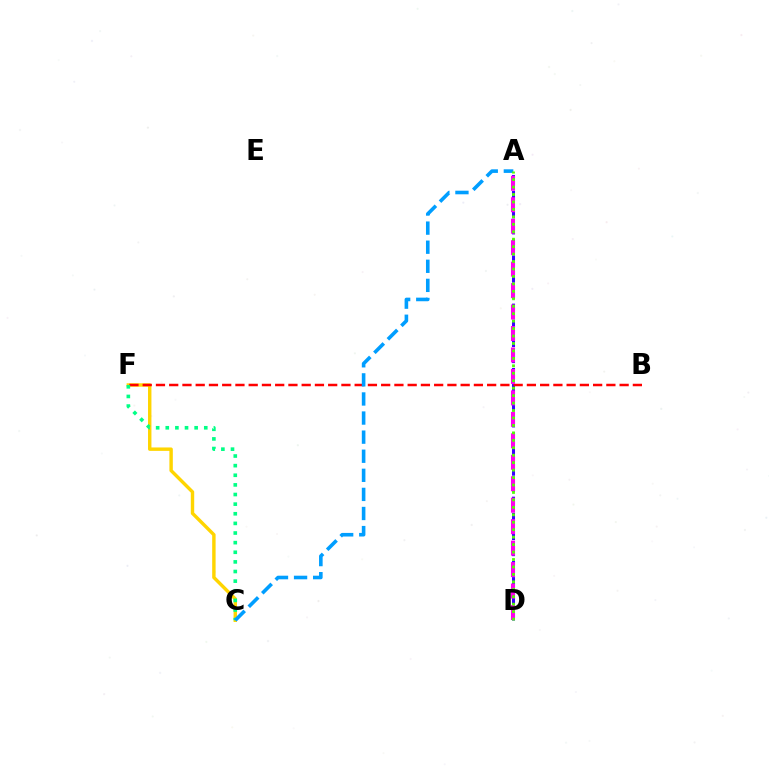{('A', 'D'): [{'color': '#3700ff', 'line_style': 'dashed', 'thickness': 2.19}, {'color': '#ff00ed', 'line_style': 'dashed', 'thickness': 2.92}, {'color': '#4fff00', 'line_style': 'dotted', 'thickness': 2.02}], ('C', 'F'): [{'color': '#ffd500', 'line_style': 'solid', 'thickness': 2.46}, {'color': '#00ff86', 'line_style': 'dotted', 'thickness': 2.61}], ('B', 'F'): [{'color': '#ff0000', 'line_style': 'dashed', 'thickness': 1.8}], ('A', 'C'): [{'color': '#009eff', 'line_style': 'dashed', 'thickness': 2.59}]}